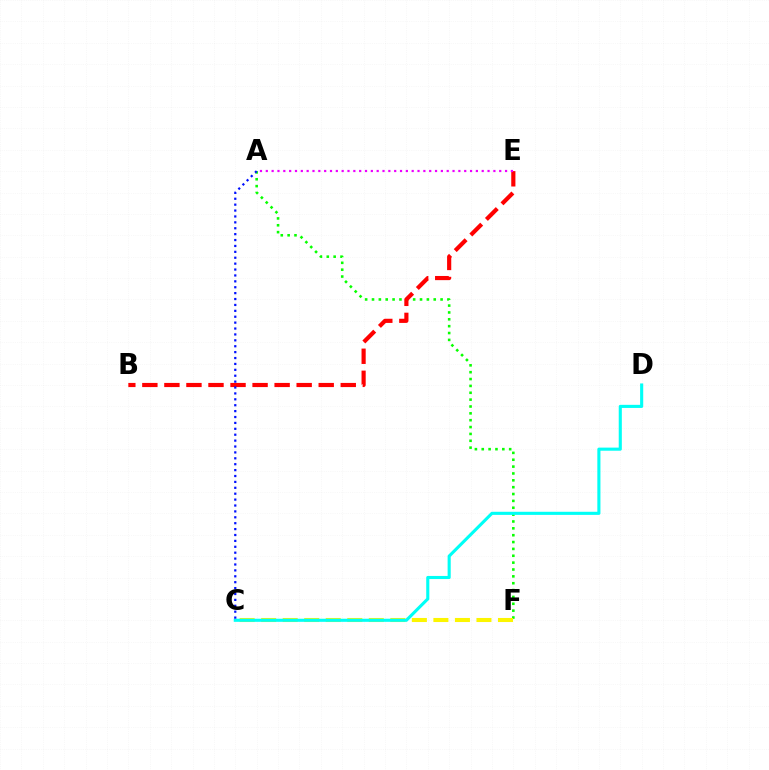{('A', 'F'): [{'color': '#08ff00', 'line_style': 'dotted', 'thickness': 1.86}], ('B', 'E'): [{'color': '#ff0000', 'line_style': 'dashed', 'thickness': 2.99}], ('C', 'F'): [{'color': '#fcf500', 'line_style': 'dashed', 'thickness': 2.92}], ('C', 'D'): [{'color': '#00fff6', 'line_style': 'solid', 'thickness': 2.23}], ('A', 'C'): [{'color': '#0010ff', 'line_style': 'dotted', 'thickness': 1.6}], ('A', 'E'): [{'color': '#ee00ff', 'line_style': 'dotted', 'thickness': 1.59}]}